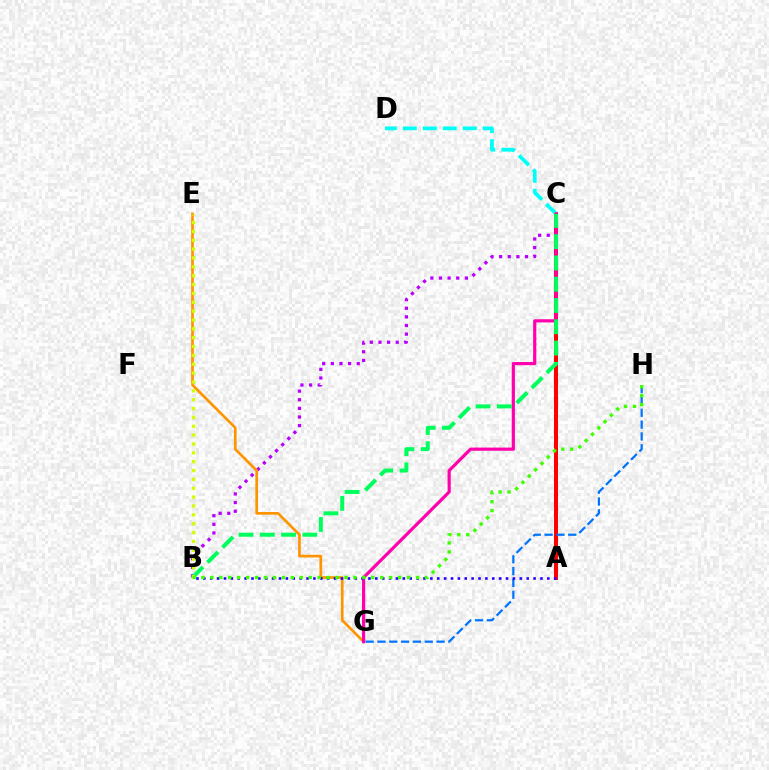{('A', 'C'): [{'color': '#ff0000', 'line_style': 'solid', 'thickness': 2.89}], ('B', 'C'): [{'color': '#b900ff', 'line_style': 'dotted', 'thickness': 2.34}, {'color': '#00ff5c', 'line_style': 'dashed', 'thickness': 2.89}], ('C', 'D'): [{'color': '#00fff6', 'line_style': 'dashed', 'thickness': 2.71}], ('E', 'G'): [{'color': '#ff9400', 'line_style': 'solid', 'thickness': 1.93}], ('C', 'G'): [{'color': '#ff00ac', 'line_style': 'solid', 'thickness': 2.29}], ('B', 'E'): [{'color': '#d1ff00', 'line_style': 'dotted', 'thickness': 2.41}], ('G', 'H'): [{'color': '#0074ff', 'line_style': 'dashed', 'thickness': 1.61}], ('A', 'B'): [{'color': '#2500ff', 'line_style': 'dotted', 'thickness': 1.87}], ('B', 'H'): [{'color': '#3dff00', 'line_style': 'dotted', 'thickness': 2.43}]}